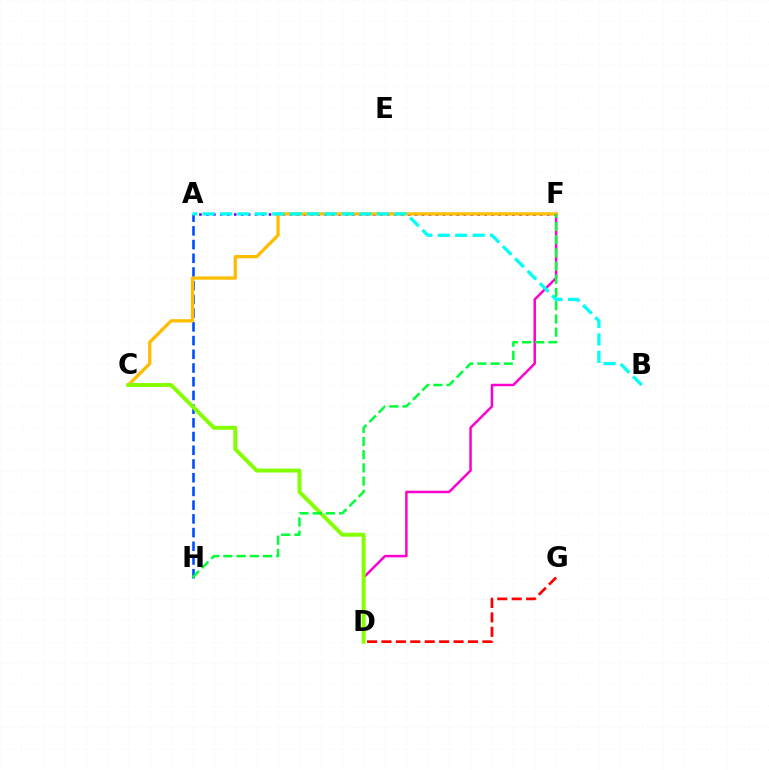{('A', 'F'): [{'color': '#7200ff', 'line_style': 'dotted', 'thickness': 1.89}], ('A', 'H'): [{'color': '#004bff', 'line_style': 'dashed', 'thickness': 1.86}], ('D', 'F'): [{'color': '#ff00cf', 'line_style': 'solid', 'thickness': 1.79}], ('C', 'F'): [{'color': '#ffbd00', 'line_style': 'solid', 'thickness': 2.36}], ('A', 'B'): [{'color': '#00fff6', 'line_style': 'dashed', 'thickness': 2.37}], ('C', 'D'): [{'color': '#84ff00', 'line_style': 'solid', 'thickness': 2.82}], ('D', 'G'): [{'color': '#ff0000', 'line_style': 'dashed', 'thickness': 1.96}], ('F', 'H'): [{'color': '#00ff39', 'line_style': 'dashed', 'thickness': 1.79}]}